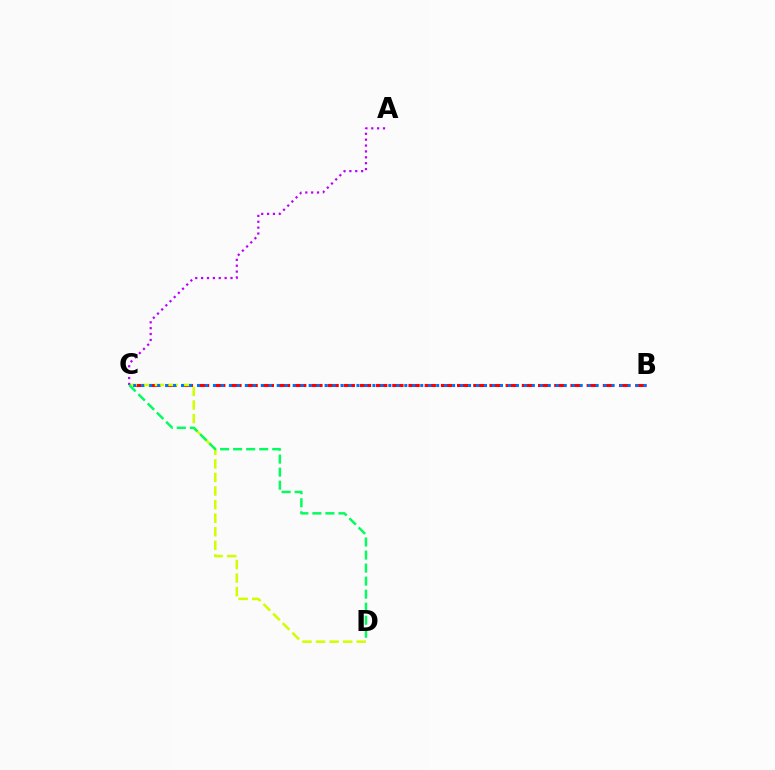{('B', 'C'): [{'color': '#ff0000', 'line_style': 'dashed', 'thickness': 2.2}, {'color': '#0074ff', 'line_style': 'dotted', 'thickness': 2.17}], ('C', 'D'): [{'color': '#d1ff00', 'line_style': 'dashed', 'thickness': 1.84}, {'color': '#00ff5c', 'line_style': 'dashed', 'thickness': 1.77}], ('A', 'C'): [{'color': '#b900ff', 'line_style': 'dotted', 'thickness': 1.6}]}